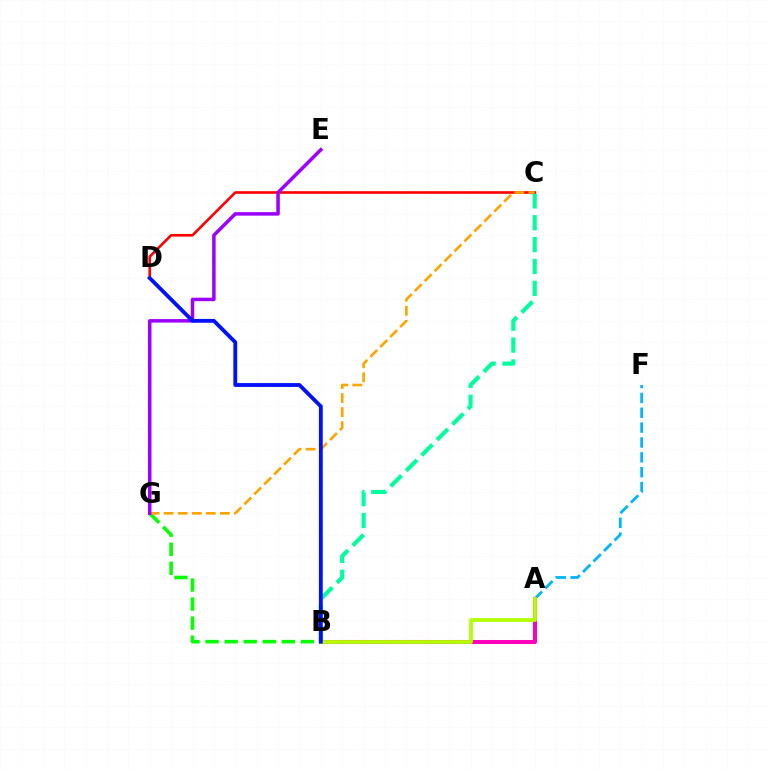{('A', 'F'): [{'color': '#00b5ff', 'line_style': 'dashed', 'thickness': 2.02}], ('B', 'C'): [{'color': '#00ff9d', 'line_style': 'dashed', 'thickness': 2.97}], ('C', 'D'): [{'color': '#ff0000', 'line_style': 'solid', 'thickness': 1.9}], ('A', 'B'): [{'color': '#ff00bd', 'line_style': 'solid', 'thickness': 2.9}, {'color': '#b3ff00', 'line_style': 'solid', 'thickness': 2.71}], ('B', 'G'): [{'color': '#08ff00', 'line_style': 'dashed', 'thickness': 2.59}], ('C', 'G'): [{'color': '#ffa500', 'line_style': 'dashed', 'thickness': 1.91}], ('E', 'G'): [{'color': '#9b00ff', 'line_style': 'solid', 'thickness': 2.52}], ('B', 'D'): [{'color': '#0010ff', 'line_style': 'solid', 'thickness': 2.76}]}